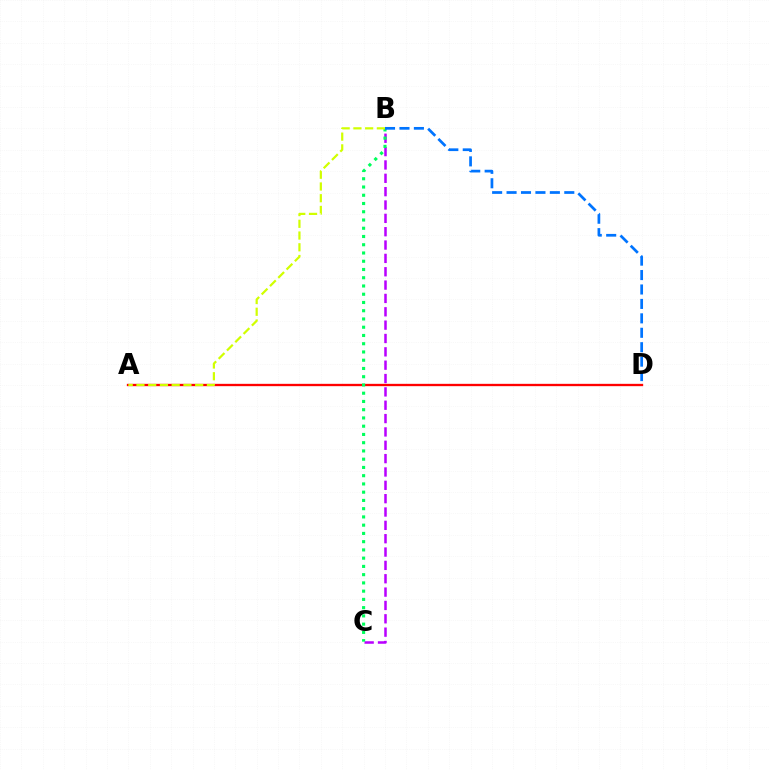{('A', 'D'): [{'color': '#ff0000', 'line_style': 'solid', 'thickness': 1.68}], ('B', 'C'): [{'color': '#b900ff', 'line_style': 'dashed', 'thickness': 1.81}, {'color': '#00ff5c', 'line_style': 'dotted', 'thickness': 2.24}], ('A', 'B'): [{'color': '#d1ff00', 'line_style': 'dashed', 'thickness': 1.6}], ('B', 'D'): [{'color': '#0074ff', 'line_style': 'dashed', 'thickness': 1.96}]}